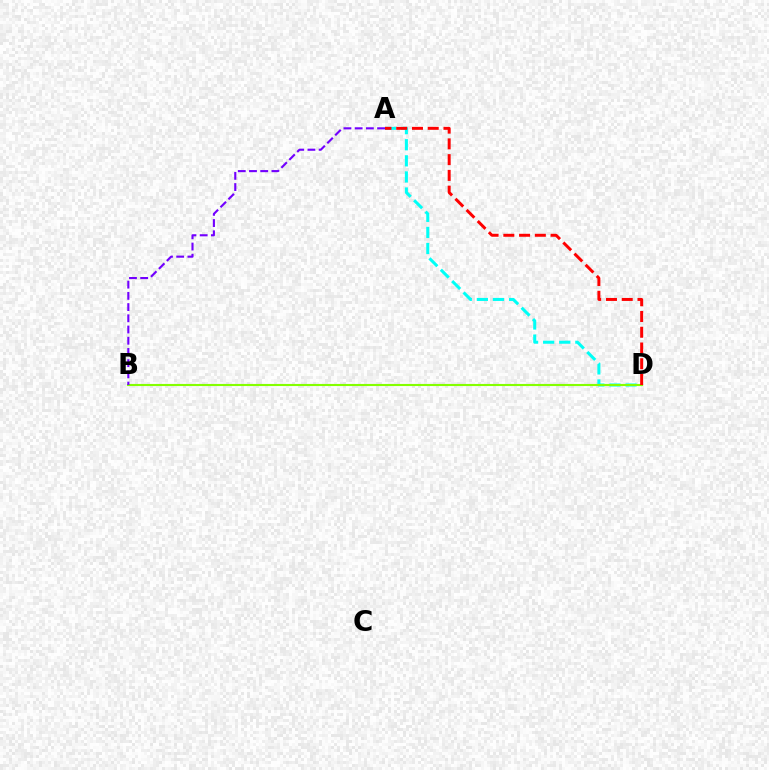{('A', 'D'): [{'color': '#00fff6', 'line_style': 'dashed', 'thickness': 2.19}, {'color': '#ff0000', 'line_style': 'dashed', 'thickness': 2.14}], ('B', 'D'): [{'color': '#84ff00', 'line_style': 'solid', 'thickness': 1.53}], ('A', 'B'): [{'color': '#7200ff', 'line_style': 'dashed', 'thickness': 1.52}]}